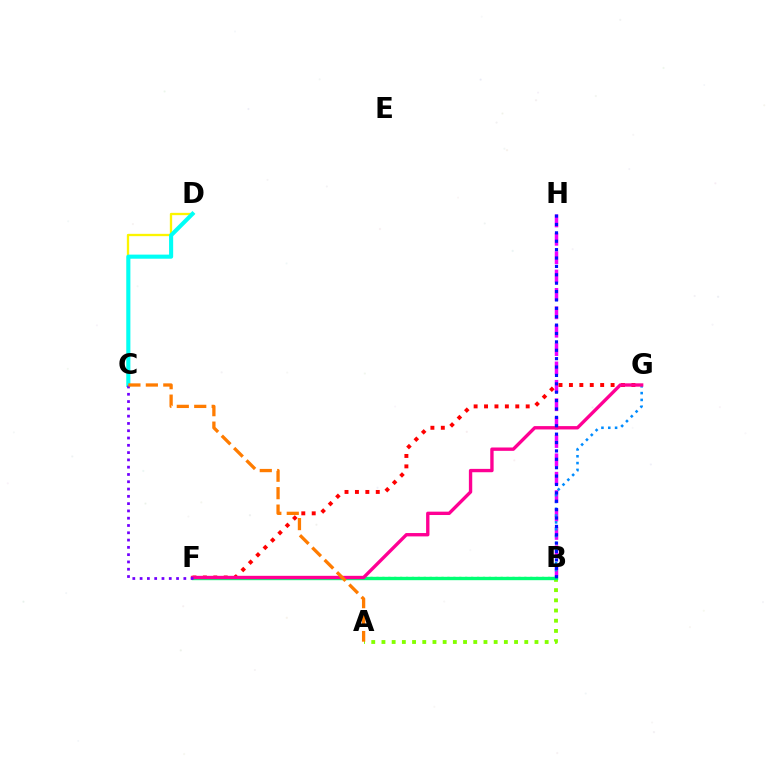{('C', 'D'): [{'color': '#fcf500', 'line_style': 'solid', 'thickness': 1.67}, {'color': '#00fff6', 'line_style': 'solid', 'thickness': 2.95}], ('B', 'H'): [{'color': '#ee00ff', 'line_style': 'dashed', 'thickness': 2.5}, {'color': '#0010ff', 'line_style': 'dotted', 'thickness': 2.28}], ('B', 'F'): [{'color': '#08ff00', 'line_style': 'dotted', 'thickness': 1.61}, {'color': '#00ff74', 'line_style': 'solid', 'thickness': 2.42}], ('A', 'B'): [{'color': '#84ff00', 'line_style': 'dotted', 'thickness': 2.77}], ('B', 'G'): [{'color': '#008cff', 'line_style': 'dotted', 'thickness': 1.85}], ('F', 'G'): [{'color': '#ff0000', 'line_style': 'dotted', 'thickness': 2.83}, {'color': '#ff0094', 'line_style': 'solid', 'thickness': 2.42}], ('C', 'F'): [{'color': '#7200ff', 'line_style': 'dotted', 'thickness': 1.98}], ('A', 'C'): [{'color': '#ff7c00', 'line_style': 'dashed', 'thickness': 2.37}]}